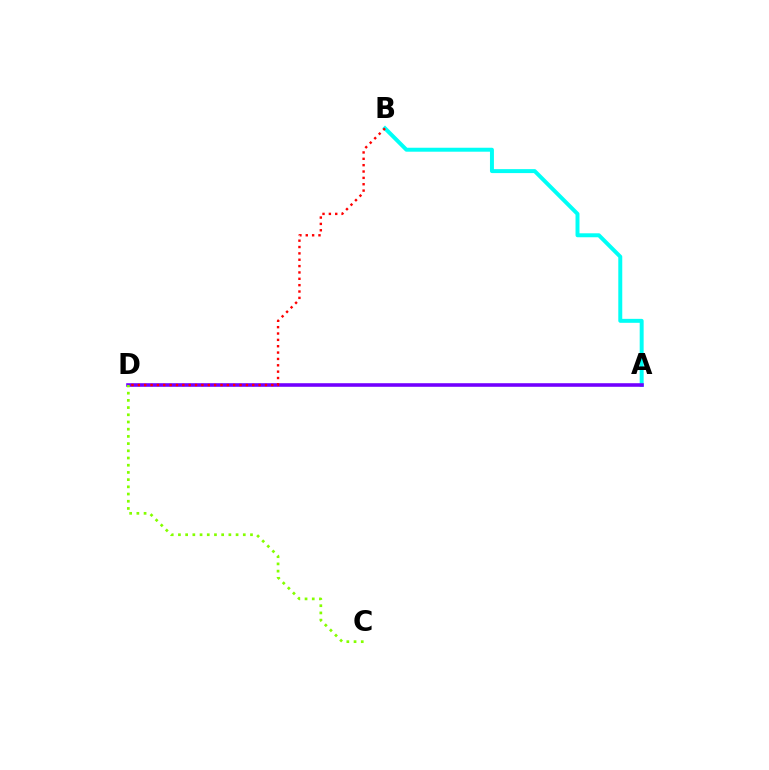{('A', 'B'): [{'color': '#00fff6', 'line_style': 'solid', 'thickness': 2.85}], ('A', 'D'): [{'color': '#7200ff', 'line_style': 'solid', 'thickness': 2.57}], ('C', 'D'): [{'color': '#84ff00', 'line_style': 'dotted', 'thickness': 1.96}], ('B', 'D'): [{'color': '#ff0000', 'line_style': 'dotted', 'thickness': 1.73}]}